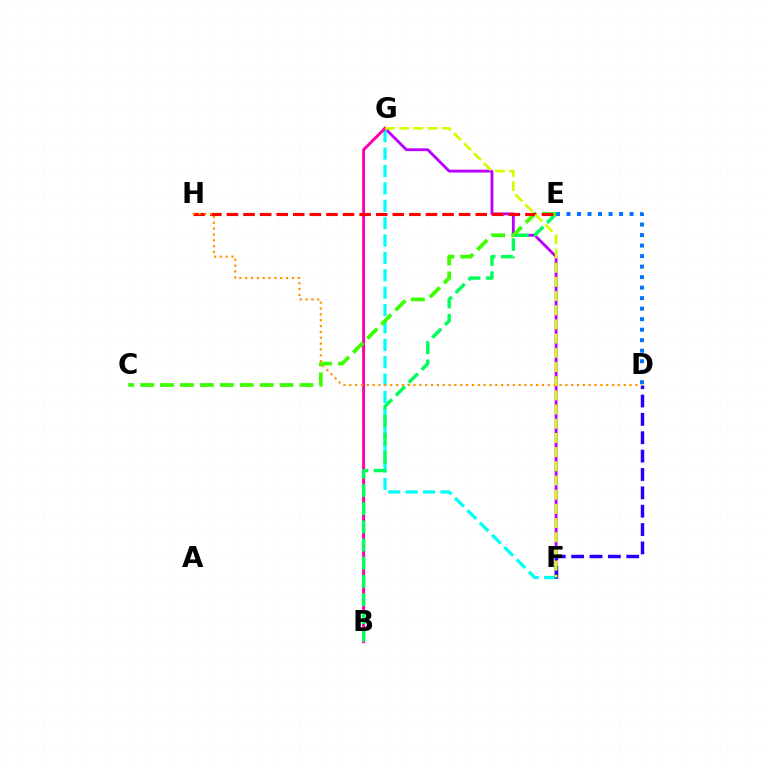{('F', 'G'): [{'color': '#b900ff', 'line_style': 'solid', 'thickness': 2.04}, {'color': '#00fff6', 'line_style': 'dashed', 'thickness': 2.36}, {'color': '#d1ff00', 'line_style': 'dashed', 'thickness': 1.93}], ('B', 'G'): [{'color': '#ff00ac', 'line_style': 'solid', 'thickness': 2.12}], ('B', 'E'): [{'color': '#00ff5c', 'line_style': 'dashed', 'thickness': 2.47}], ('D', 'E'): [{'color': '#0074ff', 'line_style': 'dotted', 'thickness': 2.86}], ('C', 'E'): [{'color': '#3dff00', 'line_style': 'dashed', 'thickness': 2.71}], ('D', 'F'): [{'color': '#2500ff', 'line_style': 'dashed', 'thickness': 2.49}], ('E', 'H'): [{'color': '#ff0000', 'line_style': 'dashed', 'thickness': 2.25}], ('D', 'H'): [{'color': '#ff9400', 'line_style': 'dotted', 'thickness': 1.59}]}